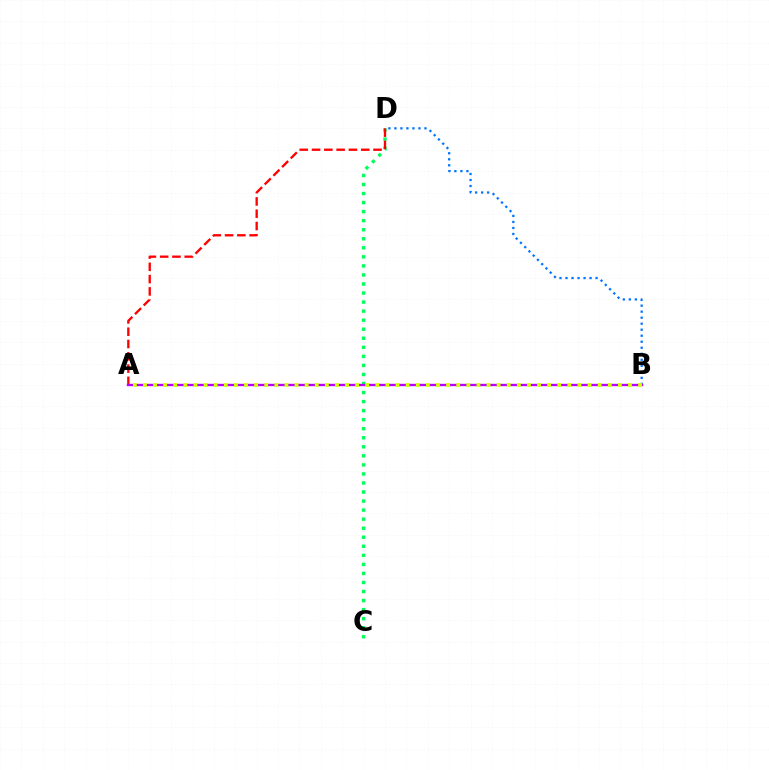{('B', 'D'): [{'color': '#0074ff', 'line_style': 'dotted', 'thickness': 1.63}], ('C', 'D'): [{'color': '#00ff5c', 'line_style': 'dotted', 'thickness': 2.46}], ('A', 'D'): [{'color': '#ff0000', 'line_style': 'dashed', 'thickness': 1.67}], ('A', 'B'): [{'color': '#b900ff', 'line_style': 'solid', 'thickness': 1.7}, {'color': '#d1ff00', 'line_style': 'dotted', 'thickness': 2.75}]}